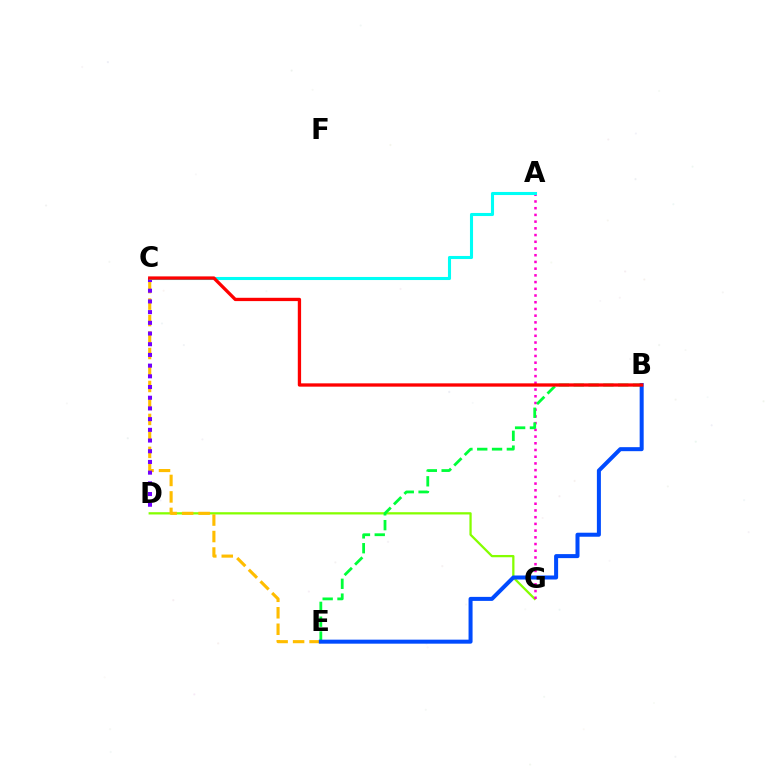{('D', 'G'): [{'color': '#84ff00', 'line_style': 'solid', 'thickness': 1.63}], ('A', 'G'): [{'color': '#ff00cf', 'line_style': 'dotted', 'thickness': 1.82}], ('B', 'E'): [{'color': '#00ff39', 'line_style': 'dashed', 'thickness': 2.01}, {'color': '#004bff', 'line_style': 'solid', 'thickness': 2.89}], ('C', 'E'): [{'color': '#ffbd00', 'line_style': 'dashed', 'thickness': 2.24}], ('C', 'D'): [{'color': '#7200ff', 'line_style': 'dotted', 'thickness': 2.91}], ('A', 'C'): [{'color': '#00fff6', 'line_style': 'solid', 'thickness': 2.22}], ('B', 'C'): [{'color': '#ff0000', 'line_style': 'solid', 'thickness': 2.38}]}